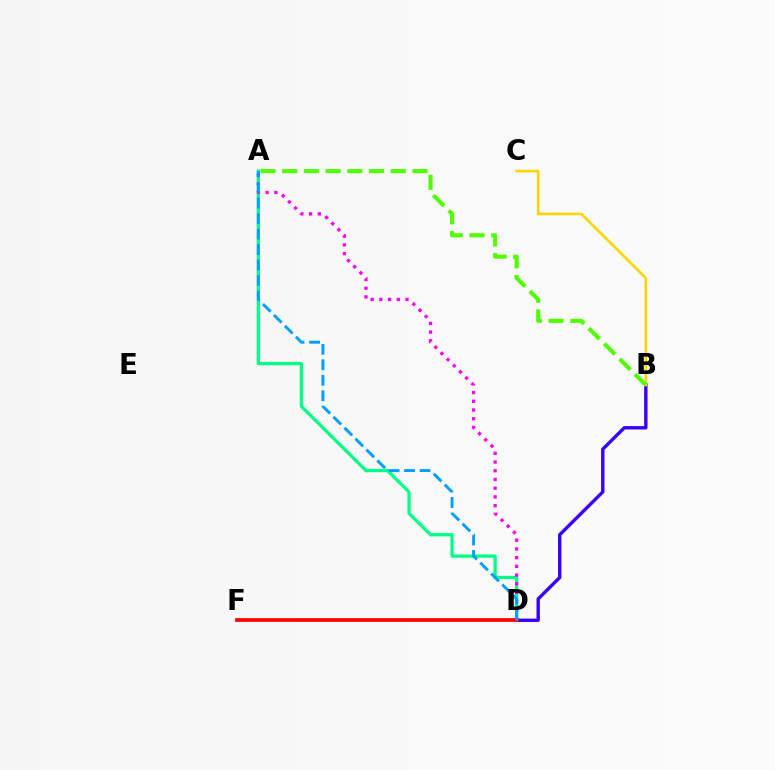{('B', 'D'): [{'color': '#3700ff', 'line_style': 'solid', 'thickness': 2.43}], ('B', 'C'): [{'color': '#ffd500', 'line_style': 'solid', 'thickness': 1.9}], ('A', 'D'): [{'color': '#00ff86', 'line_style': 'solid', 'thickness': 2.35}, {'color': '#ff00ed', 'line_style': 'dotted', 'thickness': 2.37}, {'color': '#009eff', 'line_style': 'dashed', 'thickness': 2.1}], ('D', 'F'): [{'color': '#ff0000', 'line_style': 'solid', 'thickness': 2.66}], ('A', 'B'): [{'color': '#4fff00', 'line_style': 'dashed', 'thickness': 2.95}]}